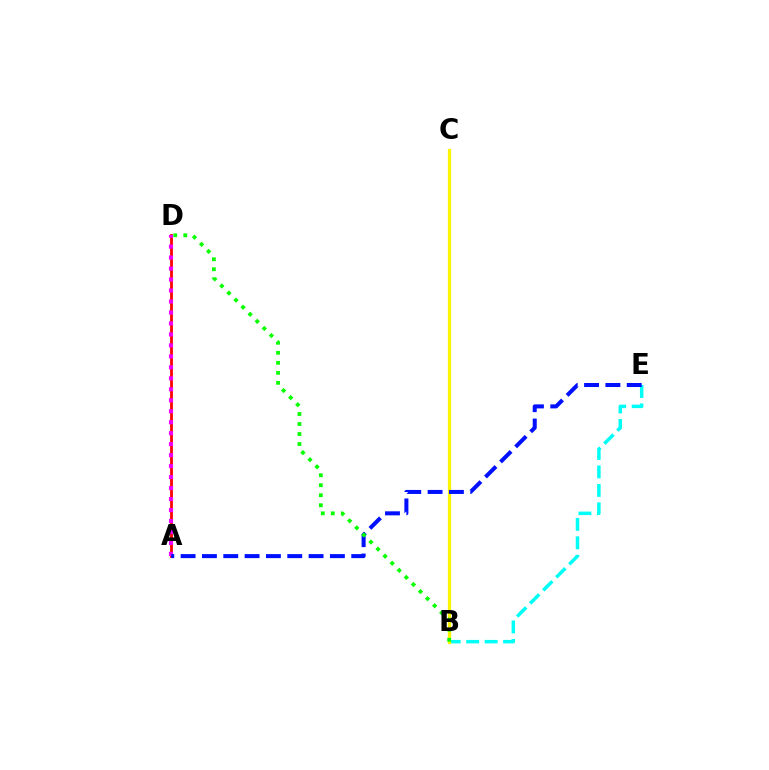{('B', 'E'): [{'color': '#00fff6', 'line_style': 'dashed', 'thickness': 2.51}], ('A', 'D'): [{'color': '#ff0000', 'line_style': 'solid', 'thickness': 2.01}, {'color': '#ee00ff', 'line_style': 'dotted', 'thickness': 2.98}], ('B', 'C'): [{'color': '#fcf500', 'line_style': 'solid', 'thickness': 2.33}], ('A', 'E'): [{'color': '#0010ff', 'line_style': 'dashed', 'thickness': 2.9}], ('B', 'D'): [{'color': '#08ff00', 'line_style': 'dotted', 'thickness': 2.72}]}